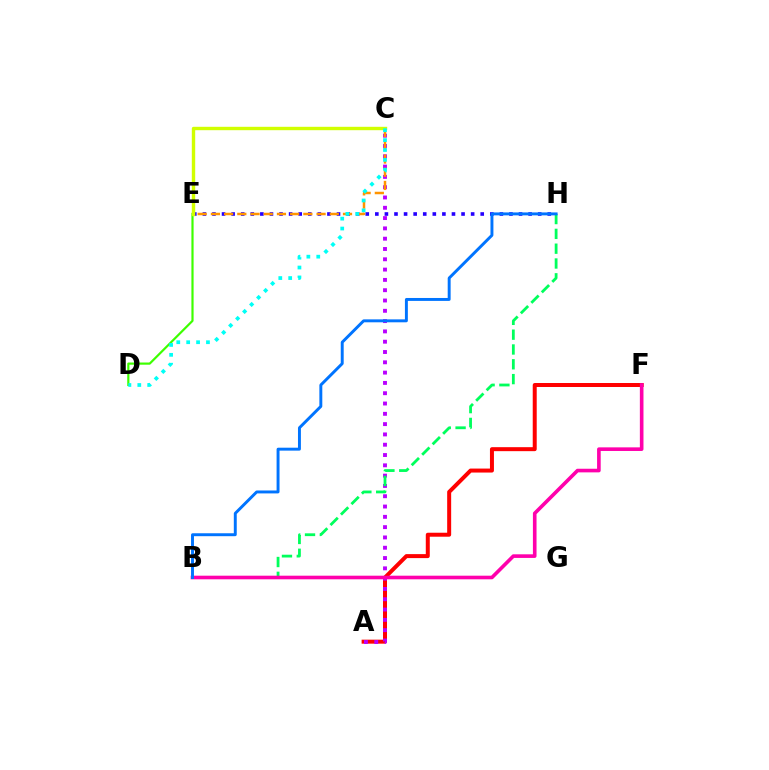{('A', 'F'): [{'color': '#ff0000', 'line_style': 'solid', 'thickness': 2.87}], ('D', 'E'): [{'color': '#3dff00', 'line_style': 'solid', 'thickness': 1.58}], ('E', 'H'): [{'color': '#2500ff', 'line_style': 'dotted', 'thickness': 2.6}], ('A', 'C'): [{'color': '#b900ff', 'line_style': 'dotted', 'thickness': 2.8}], ('B', 'H'): [{'color': '#00ff5c', 'line_style': 'dashed', 'thickness': 2.01}, {'color': '#0074ff', 'line_style': 'solid', 'thickness': 2.11}], ('B', 'F'): [{'color': '#ff00ac', 'line_style': 'solid', 'thickness': 2.61}], ('C', 'E'): [{'color': '#ff9400', 'line_style': 'dashed', 'thickness': 1.79}, {'color': '#d1ff00', 'line_style': 'solid', 'thickness': 2.44}], ('C', 'D'): [{'color': '#00fff6', 'line_style': 'dotted', 'thickness': 2.69}]}